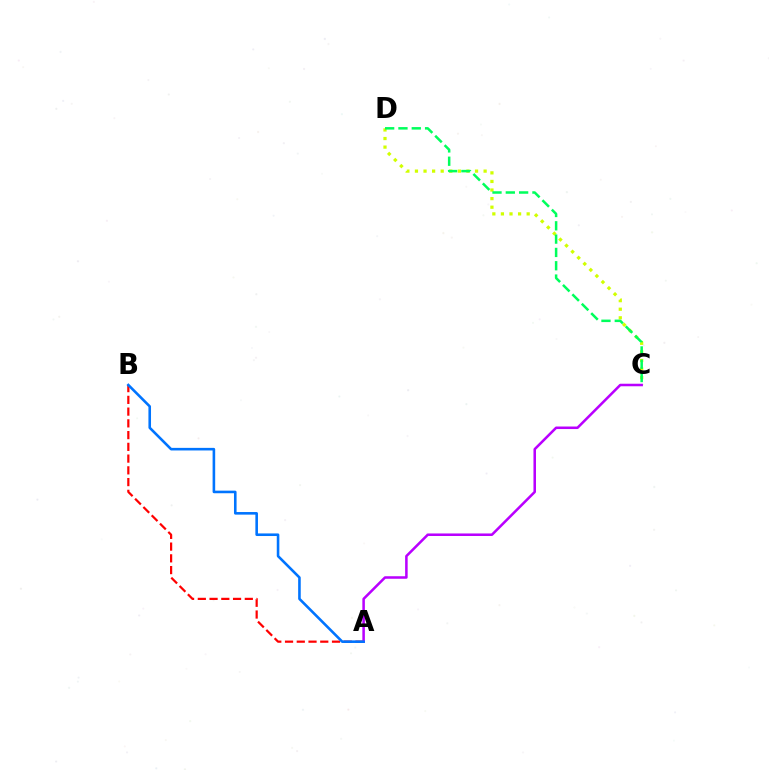{('A', 'B'): [{'color': '#ff0000', 'line_style': 'dashed', 'thickness': 1.6}, {'color': '#0074ff', 'line_style': 'solid', 'thickness': 1.87}], ('C', 'D'): [{'color': '#d1ff00', 'line_style': 'dotted', 'thickness': 2.33}, {'color': '#00ff5c', 'line_style': 'dashed', 'thickness': 1.81}], ('A', 'C'): [{'color': '#b900ff', 'line_style': 'solid', 'thickness': 1.82}]}